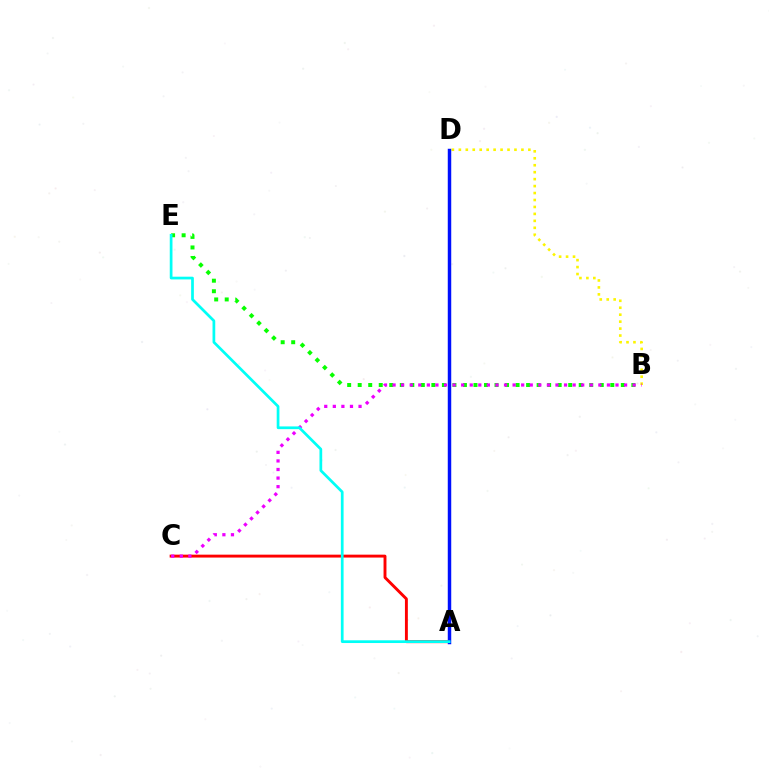{('B', 'E'): [{'color': '#08ff00', 'line_style': 'dotted', 'thickness': 2.86}], ('B', 'D'): [{'color': '#fcf500', 'line_style': 'dotted', 'thickness': 1.89}], ('A', 'C'): [{'color': '#ff0000', 'line_style': 'solid', 'thickness': 2.09}], ('A', 'D'): [{'color': '#0010ff', 'line_style': 'solid', 'thickness': 2.49}], ('B', 'C'): [{'color': '#ee00ff', 'line_style': 'dotted', 'thickness': 2.33}], ('A', 'E'): [{'color': '#00fff6', 'line_style': 'solid', 'thickness': 1.96}]}